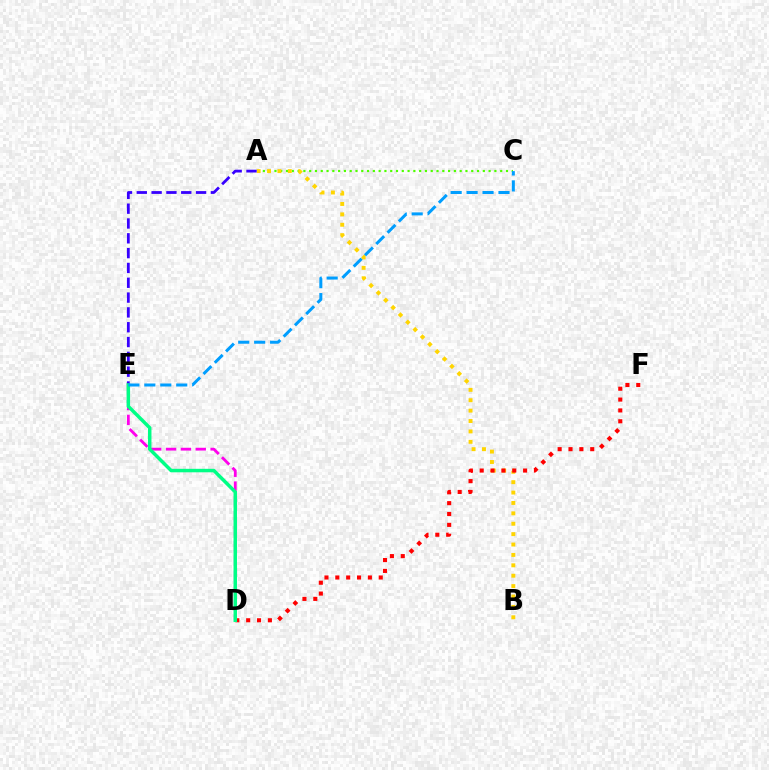{('A', 'C'): [{'color': '#4fff00', 'line_style': 'dotted', 'thickness': 1.57}], ('A', 'B'): [{'color': '#ffd500', 'line_style': 'dotted', 'thickness': 2.82}], ('A', 'E'): [{'color': '#3700ff', 'line_style': 'dashed', 'thickness': 2.01}], ('D', 'E'): [{'color': '#ff00ed', 'line_style': 'dashed', 'thickness': 2.02}, {'color': '#00ff86', 'line_style': 'solid', 'thickness': 2.51}], ('D', 'F'): [{'color': '#ff0000', 'line_style': 'dotted', 'thickness': 2.95}], ('C', 'E'): [{'color': '#009eff', 'line_style': 'dashed', 'thickness': 2.17}]}